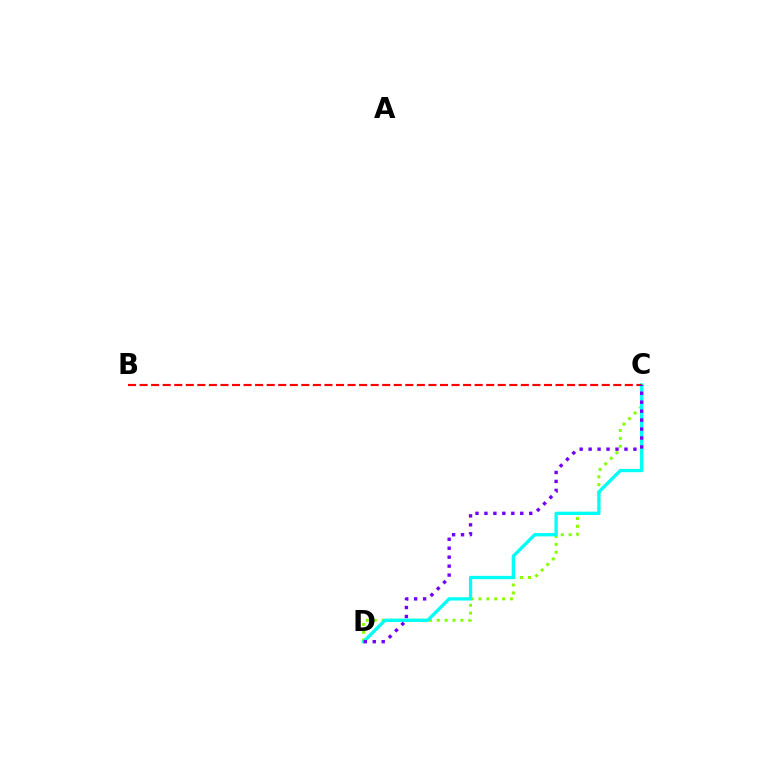{('C', 'D'): [{'color': '#84ff00', 'line_style': 'dotted', 'thickness': 2.14}, {'color': '#00fff6', 'line_style': 'solid', 'thickness': 2.37}, {'color': '#7200ff', 'line_style': 'dotted', 'thickness': 2.43}], ('B', 'C'): [{'color': '#ff0000', 'line_style': 'dashed', 'thickness': 1.57}]}